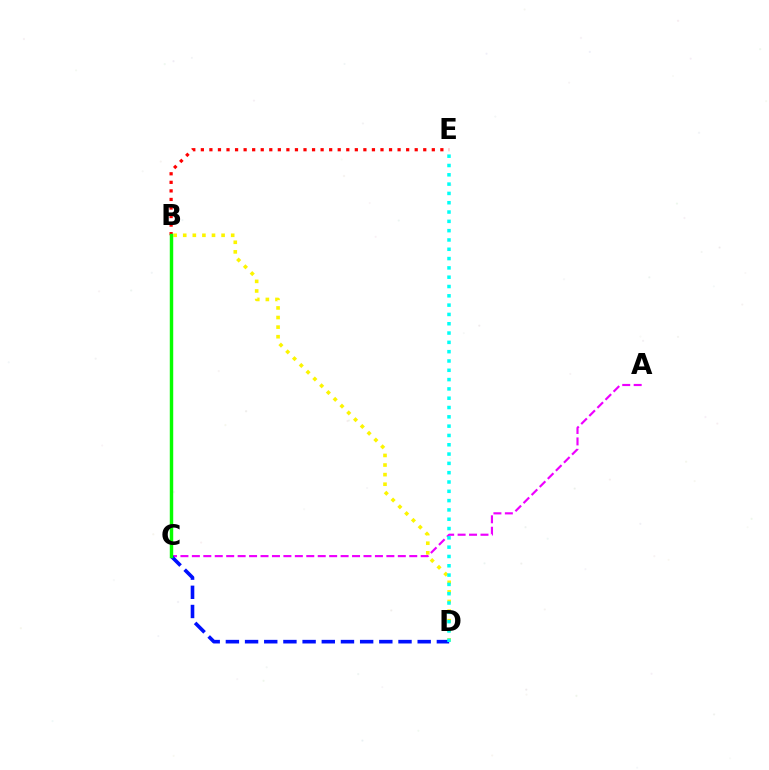{('B', 'D'): [{'color': '#fcf500', 'line_style': 'dotted', 'thickness': 2.61}], ('B', 'E'): [{'color': '#ff0000', 'line_style': 'dotted', 'thickness': 2.32}], ('A', 'C'): [{'color': '#ee00ff', 'line_style': 'dashed', 'thickness': 1.55}], ('C', 'D'): [{'color': '#0010ff', 'line_style': 'dashed', 'thickness': 2.61}], ('B', 'C'): [{'color': '#08ff00', 'line_style': 'solid', 'thickness': 2.47}], ('D', 'E'): [{'color': '#00fff6', 'line_style': 'dotted', 'thickness': 2.53}]}